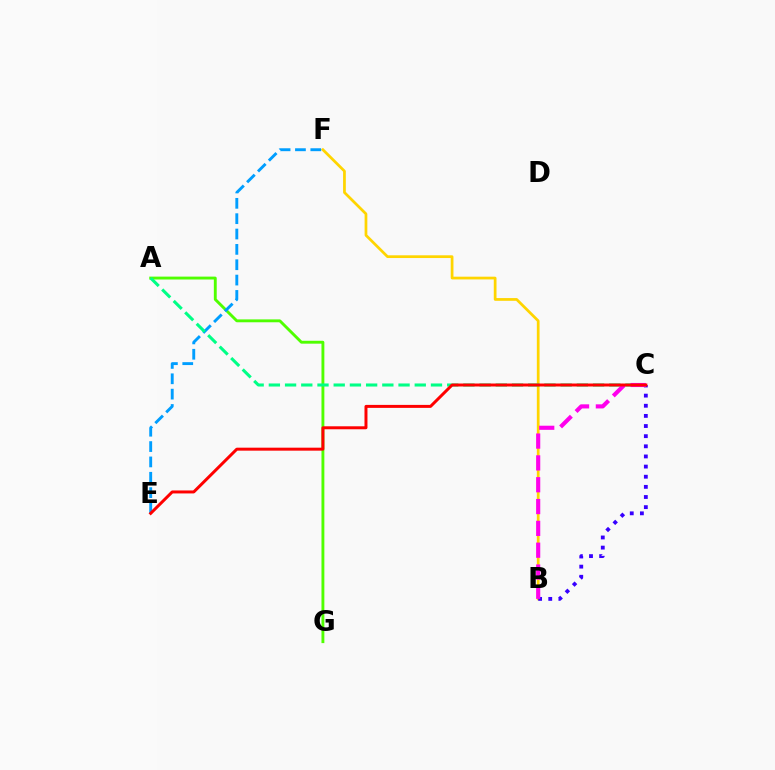{('A', 'G'): [{'color': '#4fff00', 'line_style': 'solid', 'thickness': 2.07}], ('B', 'F'): [{'color': '#ffd500', 'line_style': 'solid', 'thickness': 1.97}], ('E', 'F'): [{'color': '#009eff', 'line_style': 'dashed', 'thickness': 2.09}], ('B', 'C'): [{'color': '#3700ff', 'line_style': 'dotted', 'thickness': 2.75}, {'color': '#ff00ed', 'line_style': 'dashed', 'thickness': 2.97}], ('A', 'C'): [{'color': '#00ff86', 'line_style': 'dashed', 'thickness': 2.2}], ('C', 'E'): [{'color': '#ff0000', 'line_style': 'solid', 'thickness': 2.14}]}